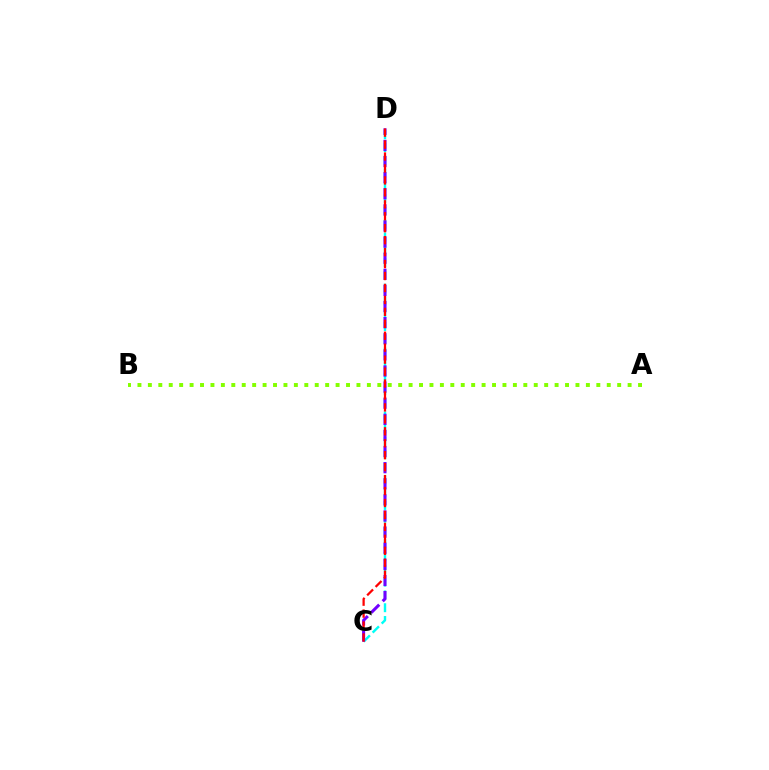{('C', 'D'): [{'color': '#00fff6', 'line_style': 'dashed', 'thickness': 1.74}, {'color': '#7200ff', 'line_style': 'dashed', 'thickness': 2.19}, {'color': '#ff0000', 'line_style': 'dashed', 'thickness': 1.62}], ('A', 'B'): [{'color': '#84ff00', 'line_style': 'dotted', 'thickness': 2.83}]}